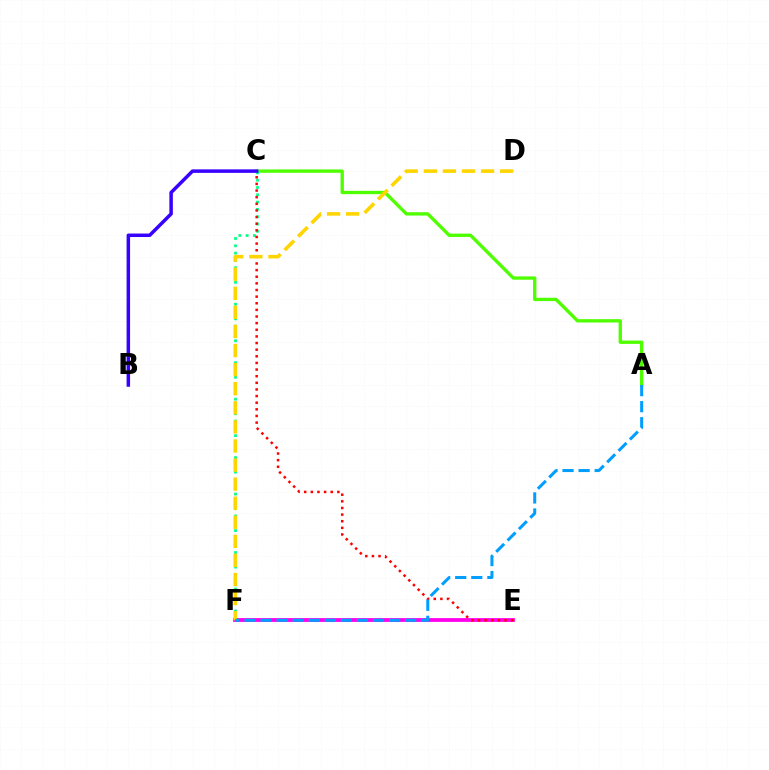{('E', 'F'): [{'color': '#ff00ed', 'line_style': 'solid', 'thickness': 2.73}], ('A', 'C'): [{'color': '#4fff00', 'line_style': 'solid', 'thickness': 2.41}], ('C', 'F'): [{'color': '#00ff86', 'line_style': 'dotted', 'thickness': 1.98}], ('C', 'E'): [{'color': '#ff0000', 'line_style': 'dotted', 'thickness': 1.8}], ('B', 'C'): [{'color': '#3700ff', 'line_style': 'solid', 'thickness': 2.51}], ('D', 'F'): [{'color': '#ffd500', 'line_style': 'dashed', 'thickness': 2.59}], ('A', 'F'): [{'color': '#009eff', 'line_style': 'dashed', 'thickness': 2.18}]}